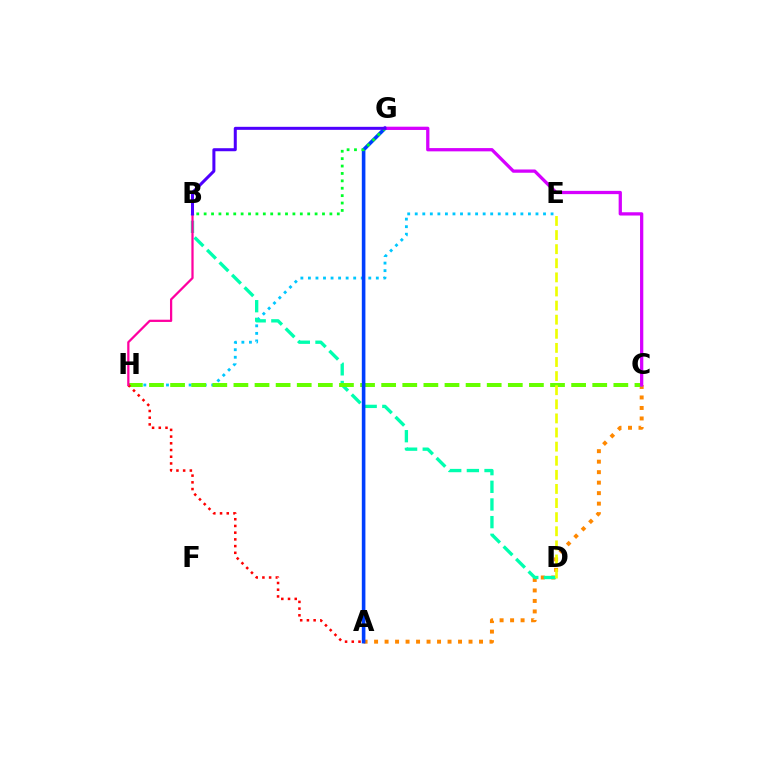{('E', 'H'): [{'color': '#00c7ff', 'line_style': 'dotted', 'thickness': 2.05}], ('A', 'C'): [{'color': '#ff8800', 'line_style': 'dotted', 'thickness': 2.85}], ('B', 'D'): [{'color': '#00ffaf', 'line_style': 'dashed', 'thickness': 2.4}], ('C', 'H'): [{'color': '#66ff00', 'line_style': 'dashed', 'thickness': 2.87}], ('A', 'G'): [{'color': '#003fff', 'line_style': 'solid', 'thickness': 2.59}], ('A', 'H'): [{'color': '#ff0000', 'line_style': 'dotted', 'thickness': 1.82}], ('D', 'E'): [{'color': '#eeff00', 'line_style': 'dashed', 'thickness': 1.92}], ('B', 'H'): [{'color': '#ff00a0', 'line_style': 'solid', 'thickness': 1.62}], ('C', 'G'): [{'color': '#d600ff', 'line_style': 'solid', 'thickness': 2.35}], ('B', 'G'): [{'color': '#00ff27', 'line_style': 'dotted', 'thickness': 2.01}, {'color': '#4f00ff', 'line_style': 'solid', 'thickness': 2.18}]}